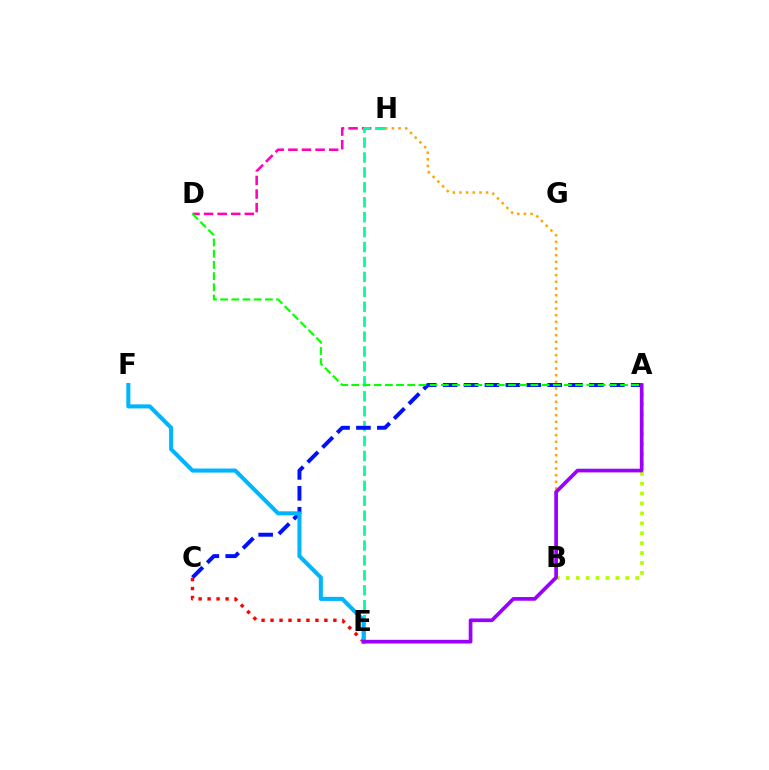{('C', 'E'): [{'color': '#ff0000', 'line_style': 'dotted', 'thickness': 2.44}], ('D', 'H'): [{'color': '#ff00bd', 'line_style': 'dashed', 'thickness': 1.85}], ('E', 'H'): [{'color': '#00ff9d', 'line_style': 'dashed', 'thickness': 2.03}], ('A', 'C'): [{'color': '#0010ff', 'line_style': 'dashed', 'thickness': 2.84}], ('A', 'B'): [{'color': '#b3ff00', 'line_style': 'dotted', 'thickness': 2.69}], ('E', 'F'): [{'color': '#00b5ff', 'line_style': 'solid', 'thickness': 2.92}], ('B', 'H'): [{'color': '#ffa500', 'line_style': 'dotted', 'thickness': 1.81}], ('A', 'E'): [{'color': '#9b00ff', 'line_style': 'solid', 'thickness': 2.65}], ('A', 'D'): [{'color': '#08ff00', 'line_style': 'dashed', 'thickness': 1.52}]}